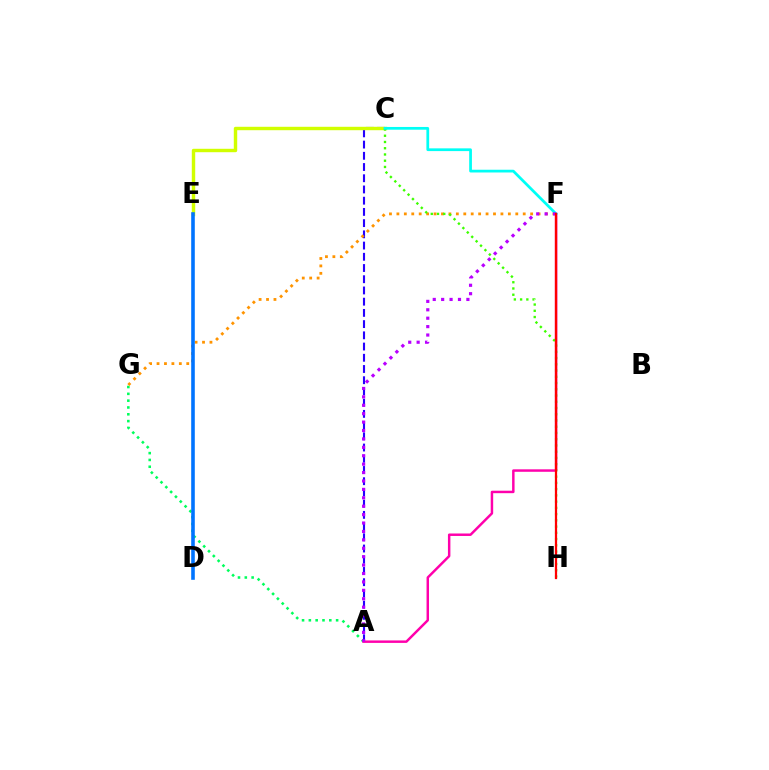{('A', 'G'): [{'color': '#00ff5c', 'line_style': 'dotted', 'thickness': 1.85}], ('A', 'C'): [{'color': '#2500ff', 'line_style': 'dashed', 'thickness': 1.52}], ('F', 'G'): [{'color': '#ff9400', 'line_style': 'dotted', 'thickness': 2.02}], ('A', 'F'): [{'color': '#ff00ac', 'line_style': 'solid', 'thickness': 1.78}, {'color': '#b900ff', 'line_style': 'dotted', 'thickness': 2.29}], ('C', 'E'): [{'color': '#d1ff00', 'line_style': 'solid', 'thickness': 2.47}], ('C', 'H'): [{'color': '#3dff00', 'line_style': 'dotted', 'thickness': 1.7}], ('D', 'E'): [{'color': '#0074ff', 'line_style': 'solid', 'thickness': 2.59}], ('C', 'F'): [{'color': '#00fff6', 'line_style': 'solid', 'thickness': 1.98}], ('F', 'H'): [{'color': '#ff0000', 'line_style': 'solid', 'thickness': 1.62}]}